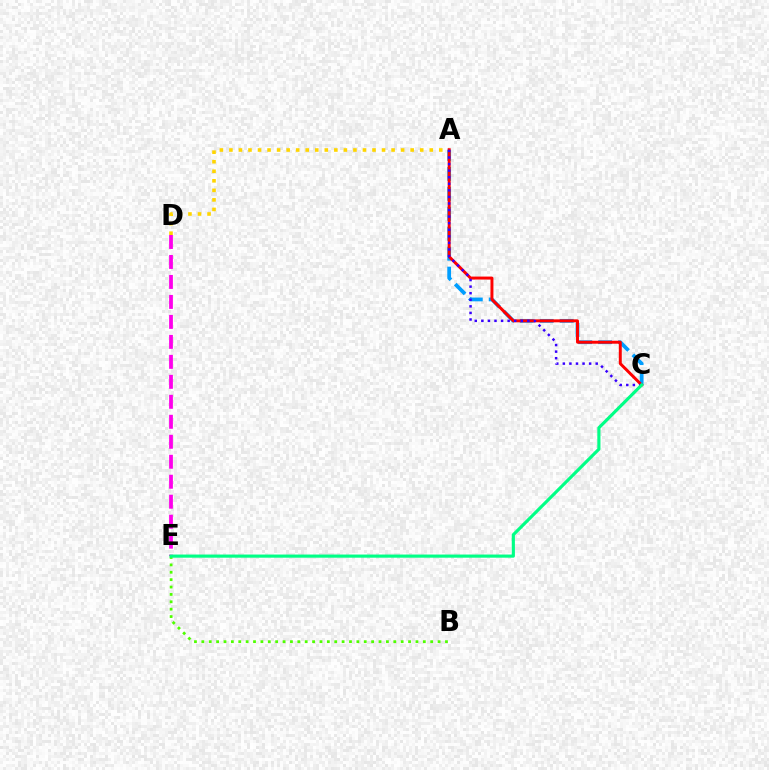{('A', 'C'): [{'color': '#009eff', 'line_style': 'dashed', 'thickness': 2.71}, {'color': '#ff0000', 'line_style': 'solid', 'thickness': 2.13}, {'color': '#3700ff', 'line_style': 'dotted', 'thickness': 1.79}], ('A', 'D'): [{'color': '#ffd500', 'line_style': 'dotted', 'thickness': 2.59}], ('B', 'E'): [{'color': '#4fff00', 'line_style': 'dotted', 'thickness': 2.01}], ('D', 'E'): [{'color': '#ff00ed', 'line_style': 'dashed', 'thickness': 2.71}], ('C', 'E'): [{'color': '#00ff86', 'line_style': 'solid', 'thickness': 2.27}]}